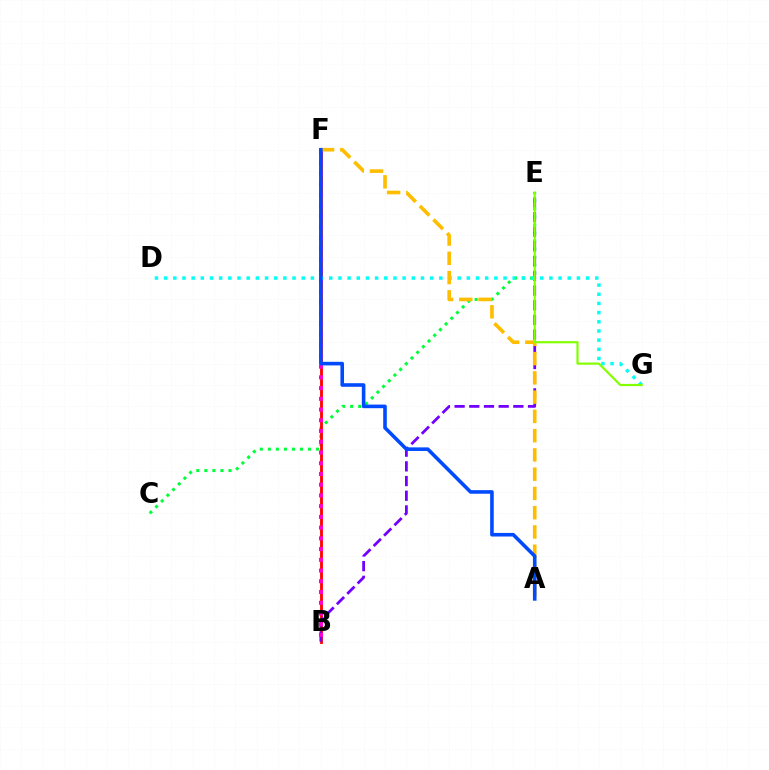{('C', 'E'): [{'color': '#00ff39', 'line_style': 'dotted', 'thickness': 2.18}], ('B', 'F'): [{'color': '#ff0000', 'line_style': 'solid', 'thickness': 2.02}, {'color': '#ff00cf', 'line_style': 'dotted', 'thickness': 2.92}], ('B', 'E'): [{'color': '#7200ff', 'line_style': 'dashed', 'thickness': 2.0}], ('D', 'G'): [{'color': '#00fff6', 'line_style': 'dotted', 'thickness': 2.49}], ('A', 'F'): [{'color': '#ffbd00', 'line_style': 'dashed', 'thickness': 2.62}, {'color': '#004bff', 'line_style': 'solid', 'thickness': 2.58}], ('E', 'G'): [{'color': '#84ff00', 'line_style': 'solid', 'thickness': 1.58}]}